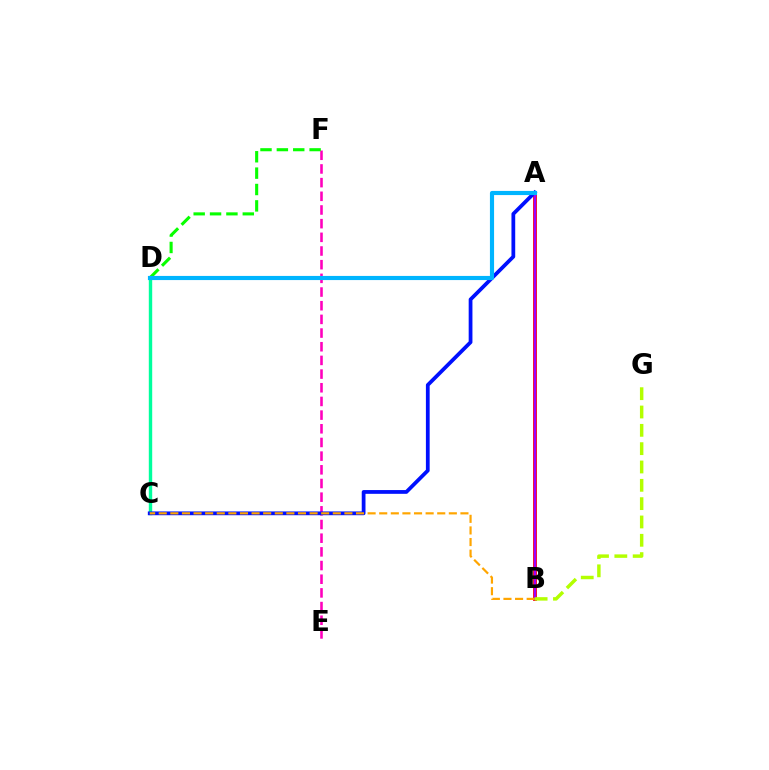{('E', 'F'): [{'color': '#ff00bd', 'line_style': 'dashed', 'thickness': 1.86}], ('A', 'B'): [{'color': '#ff0000', 'line_style': 'solid', 'thickness': 2.73}, {'color': '#9b00ff', 'line_style': 'solid', 'thickness': 1.66}], ('C', 'D'): [{'color': '#00ff9d', 'line_style': 'solid', 'thickness': 2.45}], ('A', 'C'): [{'color': '#0010ff', 'line_style': 'solid', 'thickness': 2.71}], ('B', 'C'): [{'color': '#ffa500', 'line_style': 'dashed', 'thickness': 1.58}], ('D', 'F'): [{'color': '#08ff00', 'line_style': 'dashed', 'thickness': 2.22}], ('B', 'G'): [{'color': '#b3ff00', 'line_style': 'dashed', 'thickness': 2.49}], ('A', 'D'): [{'color': '#00b5ff', 'line_style': 'solid', 'thickness': 2.98}]}